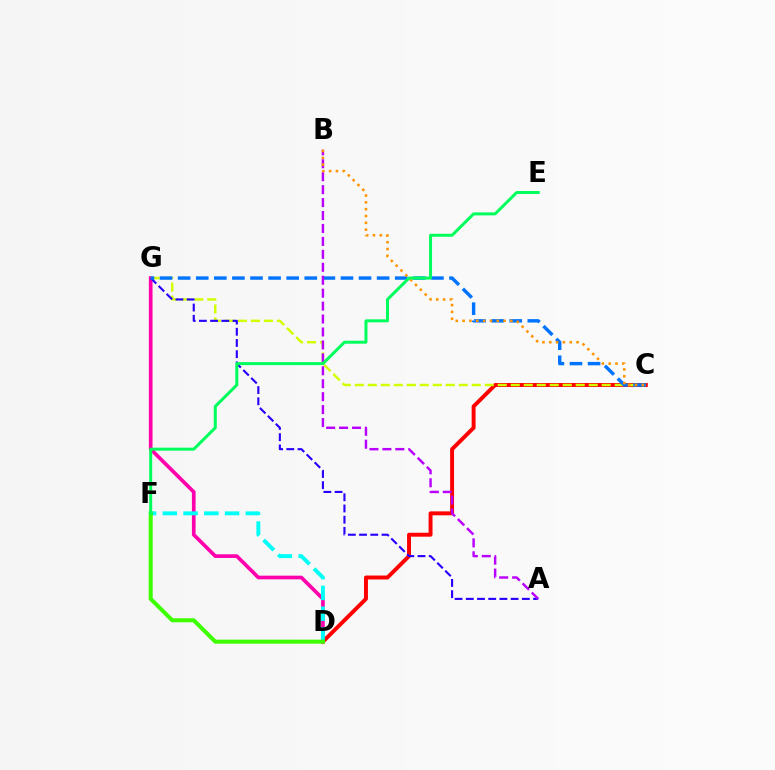{('C', 'D'): [{'color': '#ff0000', 'line_style': 'solid', 'thickness': 2.83}], ('D', 'G'): [{'color': '#ff00ac', 'line_style': 'solid', 'thickness': 2.64}], ('D', 'F'): [{'color': '#00fff6', 'line_style': 'dashed', 'thickness': 2.82}, {'color': '#3dff00', 'line_style': 'solid', 'thickness': 2.9}], ('C', 'G'): [{'color': '#d1ff00', 'line_style': 'dashed', 'thickness': 1.77}, {'color': '#0074ff', 'line_style': 'dashed', 'thickness': 2.46}], ('A', 'G'): [{'color': '#2500ff', 'line_style': 'dashed', 'thickness': 1.52}], ('A', 'B'): [{'color': '#b900ff', 'line_style': 'dashed', 'thickness': 1.76}], ('B', 'C'): [{'color': '#ff9400', 'line_style': 'dotted', 'thickness': 1.85}], ('E', 'F'): [{'color': '#00ff5c', 'line_style': 'solid', 'thickness': 2.15}]}